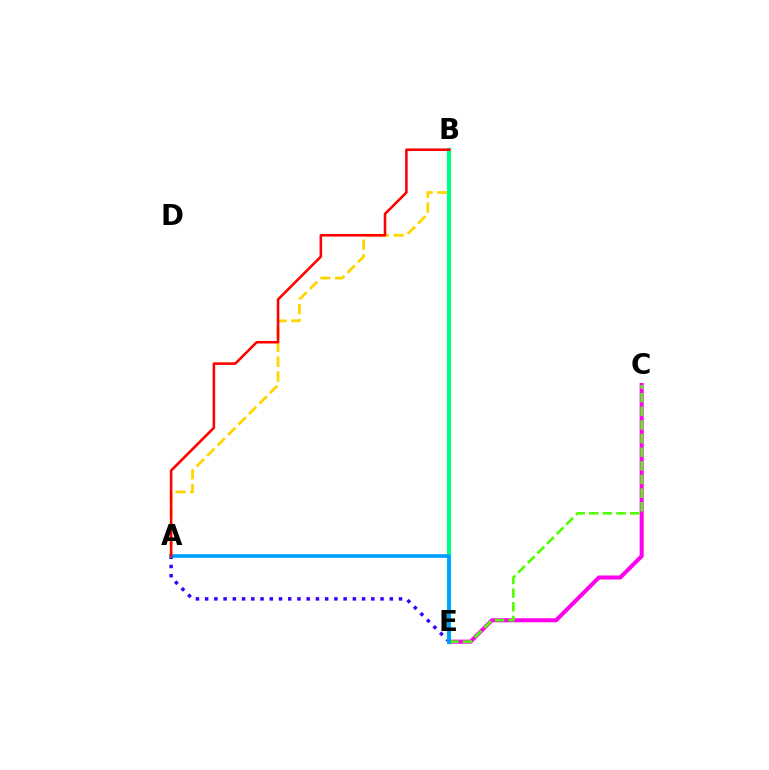{('A', 'B'): [{'color': '#ffd500', 'line_style': 'dashed', 'thickness': 2.01}, {'color': '#ff0000', 'line_style': 'solid', 'thickness': 1.84}], ('C', 'E'): [{'color': '#ff00ed', 'line_style': 'solid', 'thickness': 2.91}, {'color': '#4fff00', 'line_style': 'dashed', 'thickness': 1.85}], ('A', 'E'): [{'color': '#3700ff', 'line_style': 'dotted', 'thickness': 2.51}, {'color': '#009eff', 'line_style': 'solid', 'thickness': 2.62}], ('B', 'E'): [{'color': '#00ff86', 'line_style': 'solid', 'thickness': 2.98}]}